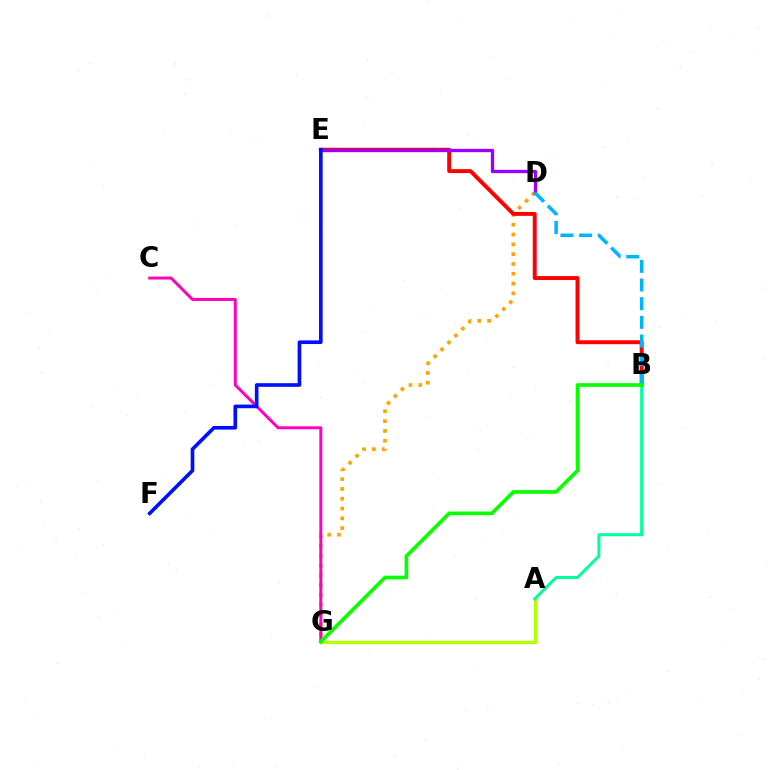{('D', 'G'): [{'color': '#ffa500', 'line_style': 'dotted', 'thickness': 2.66}], ('B', 'E'): [{'color': '#ff0000', 'line_style': 'solid', 'thickness': 2.83}], ('A', 'G'): [{'color': '#b3ff00', 'line_style': 'solid', 'thickness': 2.45}], ('D', 'E'): [{'color': '#9b00ff', 'line_style': 'solid', 'thickness': 2.39}], ('C', 'G'): [{'color': '#ff00bd', 'line_style': 'solid', 'thickness': 2.14}], ('B', 'D'): [{'color': '#00b5ff', 'line_style': 'dashed', 'thickness': 2.53}], ('A', 'B'): [{'color': '#00ff9d', 'line_style': 'solid', 'thickness': 2.15}], ('E', 'F'): [{'color': '#0010ff', 'line_style': 'solid', 'thickness': 2.63}], ('B', 'G'): [{'color': '#08ff00', 'line_style': 'solid', 'thickness': 2.64}]}